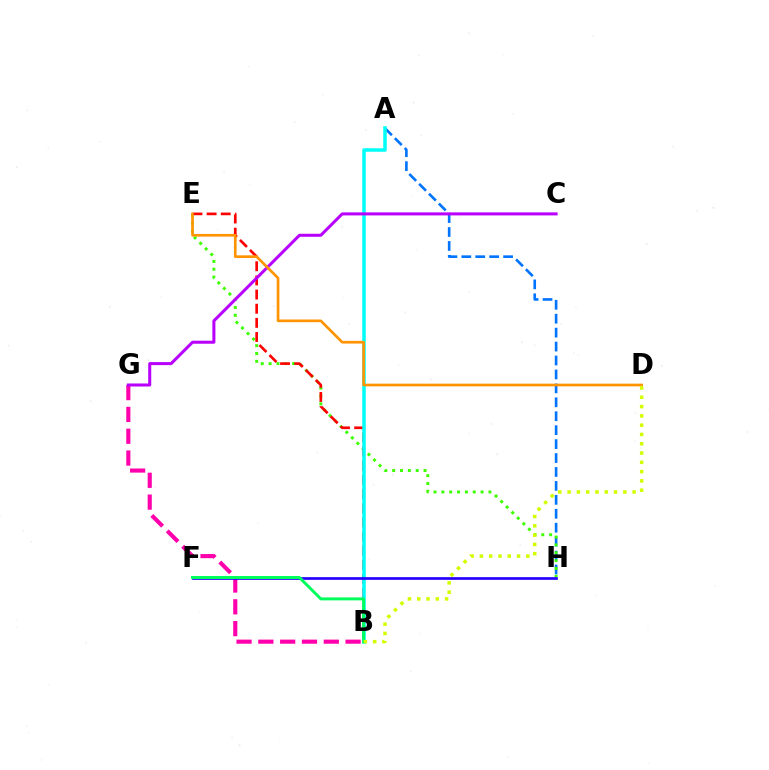{('A', 'H'): [{'color': '#0074ff', 'line_style': 'dashed', 'thickness': 1.89}], ('E', 'H'): [{'color': '#3dff00', 'line_style': 'dotted', 'thickness': 2.13}], ('B', 'E'): [{'color': '#ff0000', 'line_style': 'dashed', 'thickness': 1.92}], ('A', 'B'): [{'color': '#00fff6', 'line_style': 'solid', 'thickness': 2.54}], ('B', 'G'): [{'color': '#ff00ac', 'line_style': 'dashed', 'thickness': 2.96}], ('F', 'H'): [{'color': '#2500ff', 'line_style': 'solid', 'thickness': 1.94}], ('C', 'G'): [{'color': '#b900ff', 'line_style': 'solid', 'thickness': 2.18}], ('B', 'F'): [{'color': '#00ff5c', 'line_style': 'solid', 'thickness': 2.13}], ('D', 'E'): [{'color': '#ff9400', 'line_style': 'solid', 'thickness': 1.92}], ('B', 'D'): [{'color': '#d1ff00', 'line_style': 'dotted', 'thickness': 2.52}]}